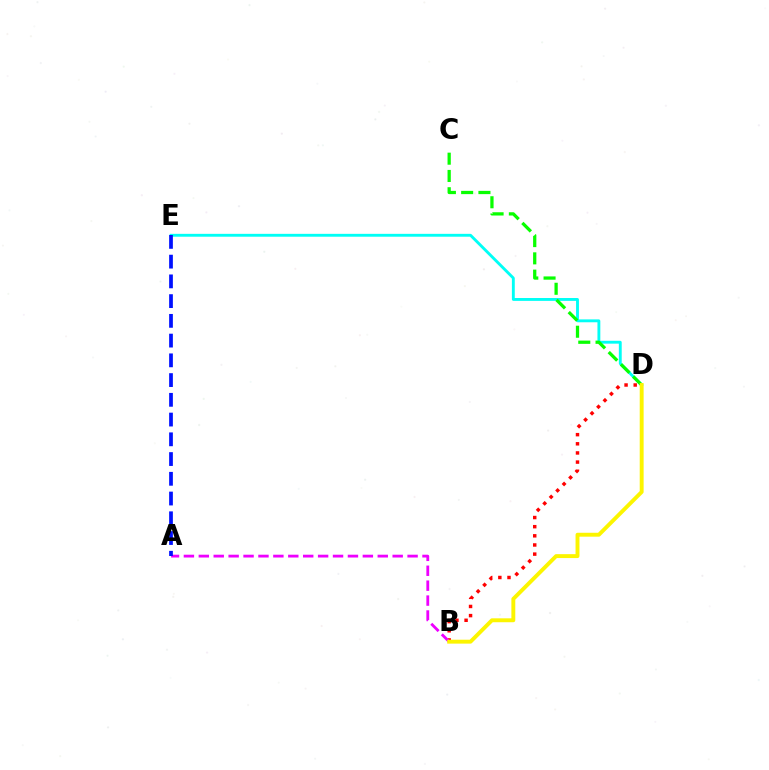{('D', 'E'): [{'color': '#00fff6', 'line_style': 'solid', 'thickness': 2.07}], ('B', 'D'): [{'color': '#ff0000', 'line_style': 'dotted', 'thickness': 2.48}, {'color': '#fcf500', 'line_style': 'solid', 'thickness': 2.81}], ('C', 'D'): [{'color': '#08ff00', 'line_style': 'dashed', 'thickness': 2.35}], ('A', 'B'): [{'color': '#ee00ff', 'line_style': 'dashed', 'thickness': 2.03}], ('A', 'E'): [{'color': '#0010ff', 'line_style': 'dashed', 'thickness': 2.68}]}